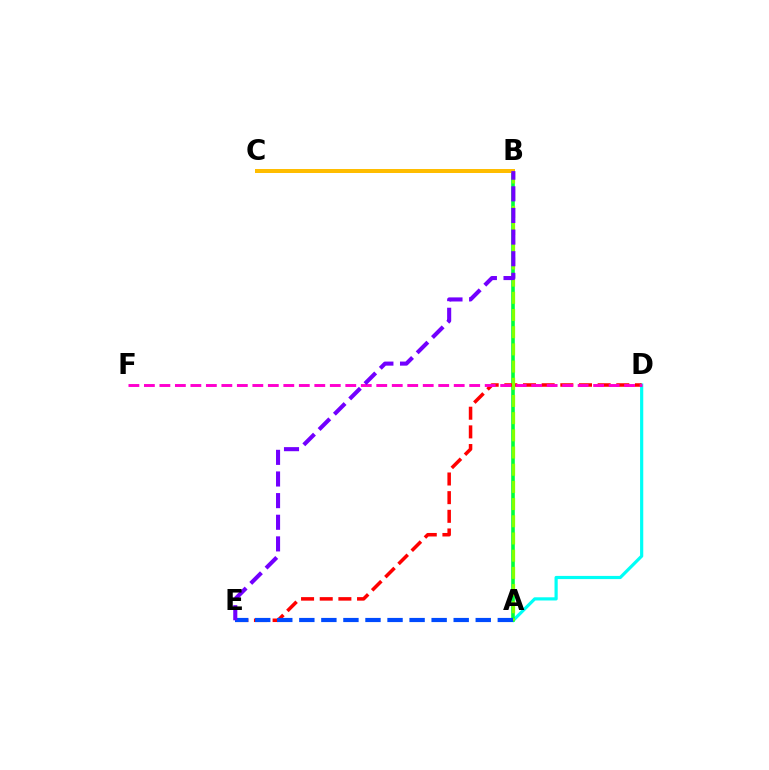{('A', 'D'): [{'color': '#00fff6', 'line_style': 'solid', 'thickness': 2.29}], ('A', 'B'): [{'color': '#00ff39', 'line_style': 'solid', 'thickness': 2.6}, {'color': '#84ff00', 'line_style': 'dashed', 'thickness': 2.34}], ('B', 'C'): [{'color': '#ffbd00', 'line_style': 'solid', 'thickness': 2.87}], ('D', 'E'): [{'color': '#ff0000', 'line_style': 'dashed', 'thickness': 2.53}], ('D', 'F'): [{'color': '#ff00cf', 'line_style': 'dashed', 'thickness': 2.1}], ('A', 'E'): [{'color': '#004bff', 'line_style': 'dashed', 'thickness': 3.0}], ('B', 'E'): [{'color': '#7200ff', 'line_style': 'dashed', 'thickness': 2.94}]}